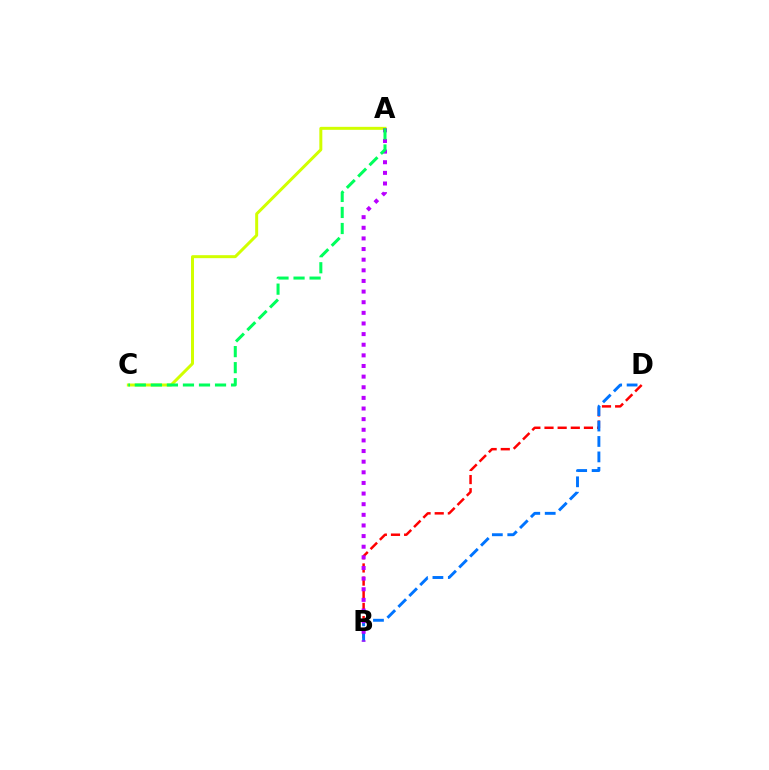{('A', 'C'): [{'color': '#d1ff00', 'line_style': 'solid', 'thickness': 2.15}, {'color': '#00ff5c', 'line_style': 'dashed', 'thickness': 2.18}], ('B', 'D'): [{'color': '#ff0000', 'line_style': 'dashed', 'thickness': 1.79}, {'color': '#0074ff', 'line_style': 'dashed', 'thickness': 2.1}], ('A', 'B'): [{'color': '#b900ff', 'line_style': 'dotted', 'thickness': 2.89}]}